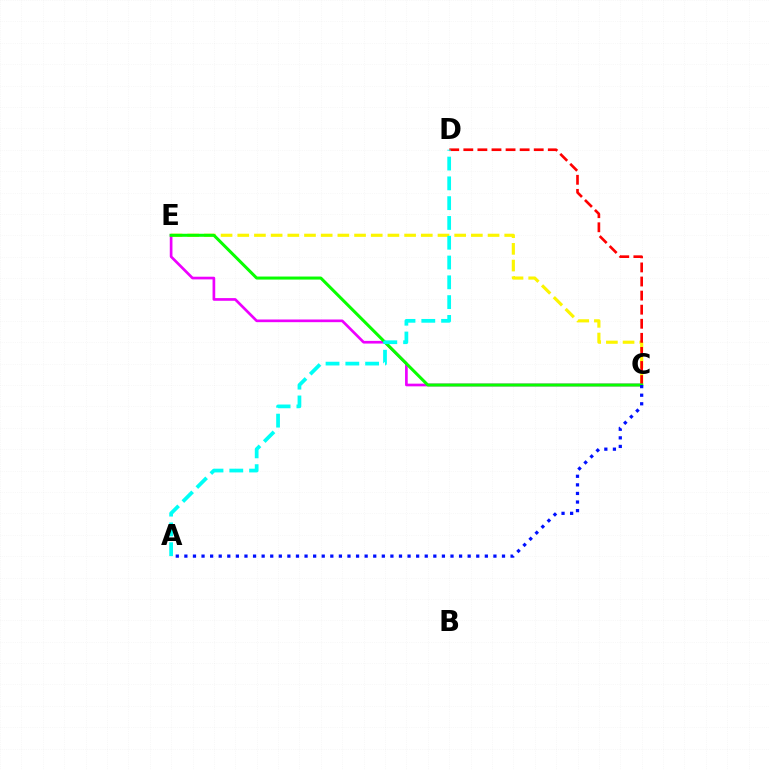{('C', 'E'): [{'color': '#fcf500', 'line_style': 'dashed', 'thickness': 2.27}, {'color': '#ee00ff', 'line_style': 'solid', 'thickness': 1.93}, {'color': '#08ff00', 'line_style': 'solid', 'thickness': 2.18}], ('C', 'D'): [{'color': '#ff0000', 'line_style': 'dashed', 'thickness': 1.91}], ('A', 'C'): [{'color': '#0010ff', 'line_style': 'dotted', 'thickness': 2.33}], ('A', 'D'): [{'color': '#00fff6', 'line_style': 'dashed', 'thickness': 2.69}]}